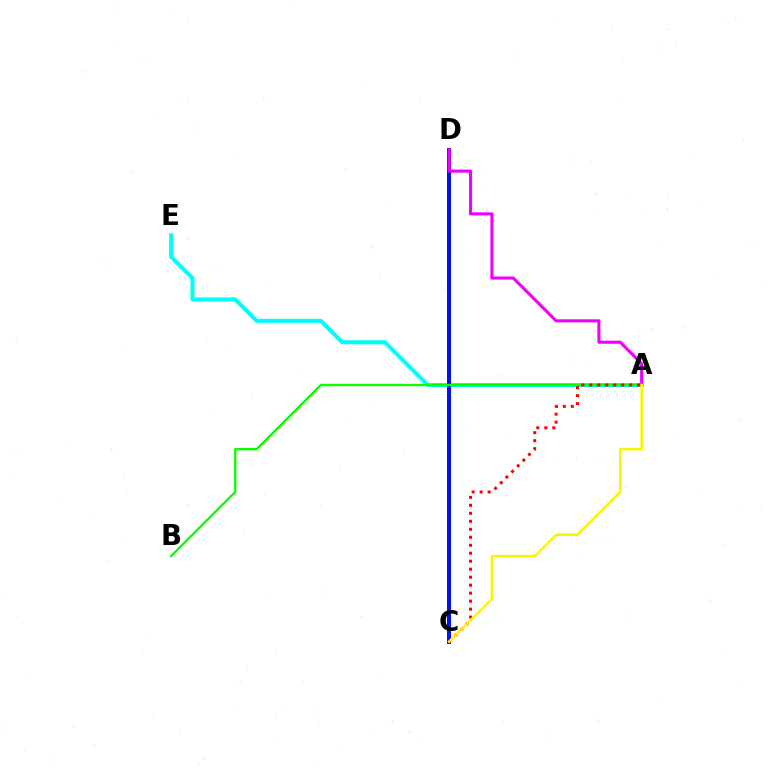{('A', 'E'): [{'color': '#00fff6', 'line_style': 'solid', 'thickness': 2.91}], ('C', 'D'): [{'color': '#0010ff', 'line_style': 'solid', 'thickness': 2.87}], ('A', 'D'): [{'color': '#ee00ff', 'line_style': 'solid', 'thickness': 2.22}], ('A', 'B'): [{'color': '#08ff00', 'line_style': 'solid', 'thickness': 1.67}], ('A', 'C'): [{'color': '#ff0000', 'line_style': 'dotted', 'thickness': 2.17}, {'color': '#fcf500', 'line_style': 'solid', 'thickness': 1.84}]}